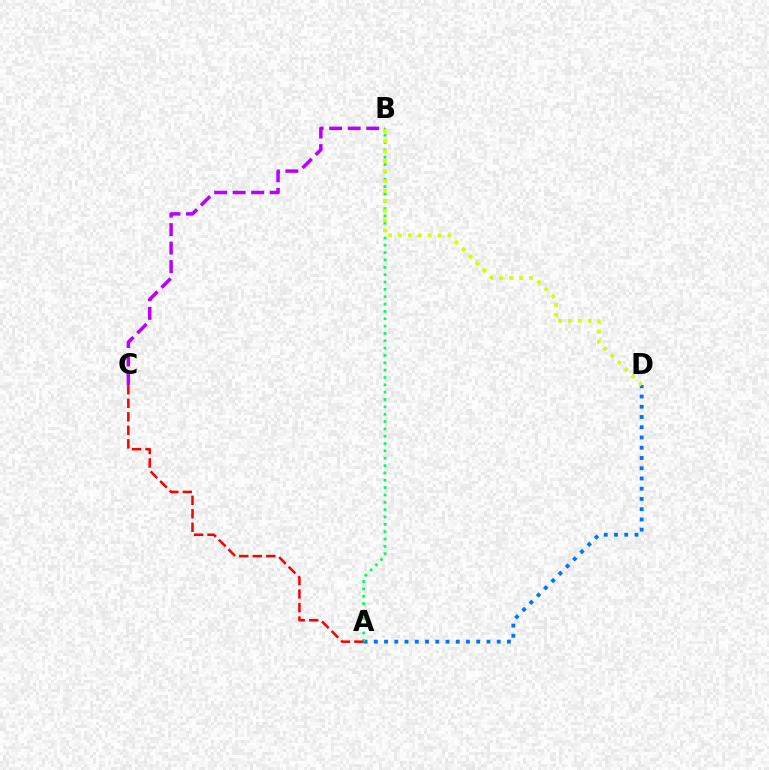{('A', 'D'): [{'color': '#0074ff', 'line_style': 'dotted', 'thickness': 2.78}], ('A', 'B'): [{'color': '#00ff5c', 'line_style': 'dotted', 'thickness': 1.99}], ('A', 'C'): [{'color': '#ff0000', 'line_style': 'dashed', 'thickness': 1.84}], ('B', 'C'): [{'color': '#b900ff', 'line_style': 'dashed', 'thickness': 2.52}], ('B', 'D'): [{'color': '#d1ff00', 'line_style': 'dotted', 'thickness': 2.69}]}